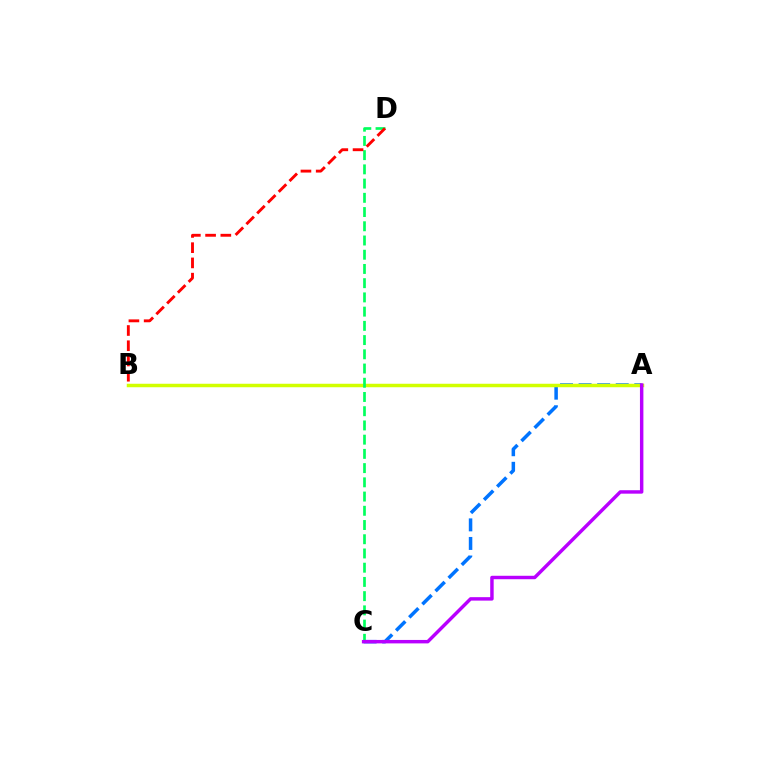{('A', 'C'): [{'color': '#0074ff', 'line_style': 'dashed', 'thickness': 2.52}, {'color': '#b900ff', 'line_style': 'solid', 'thickness': 2.48}], ('A', 'B'): [{'color': '#d1ff00', 'line_style': 'solid', 'thickness': 2.51}], ('C', 'D'): [{'color': '#00ff5c', 'line_style': 'dashed', 'thickness': 1.93}], ('B', 'D'): [{'color': '#ff0000', 'line_style': 'dashed', 'thickness': 2.07}]}